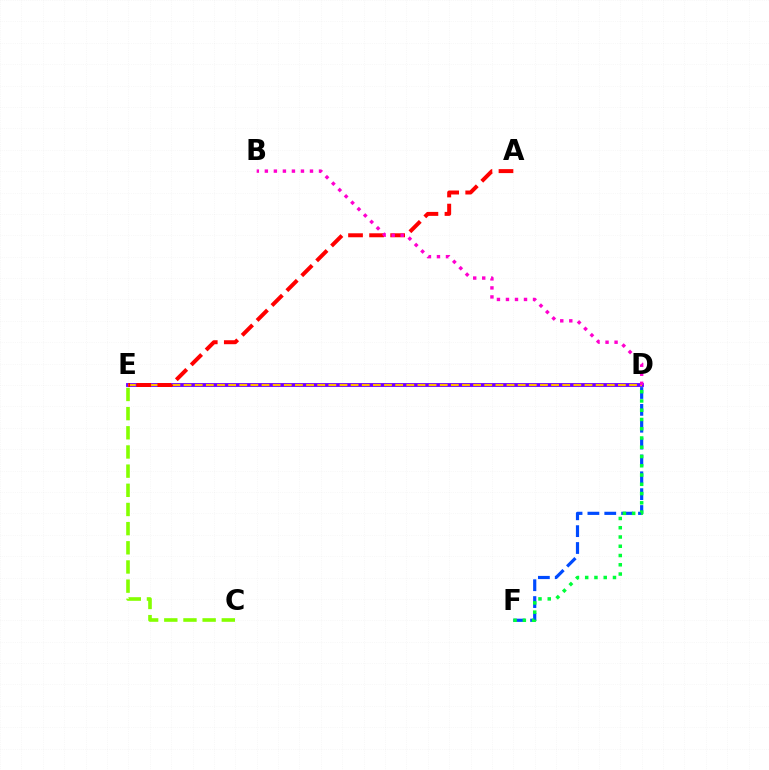{('D', 'E'): [{'color': '#00fff6', 'line_style': 'solid', 'thickness': 1.52}, {'color': '#7200ff', 'line_style': 'solid', 'thickness': 2.77}, {'color': '#ffbd00', 'line_style': 'dashed', 'thickness': 1.51}], ('D', 'F'): [{'color': '#004bff', 'line_style': 'dashed', 'thickness': 2.29}, {'color': '#00ff39', 'line_style': 'dotted', 'thickness': 2.52}], ('C', 'E'): [{'color': '#84ff00', 'line_style': 'dashed', 'thickness': 2.6}], ('A', 'E'): [{'color': '#ff0000', 'line_style': 'dashed', 'thickness': 2.86}], ('B', 'D'): [{'color': '#ff00cf', 'line_style': 'dotted', 'thickness': 2.45}]}